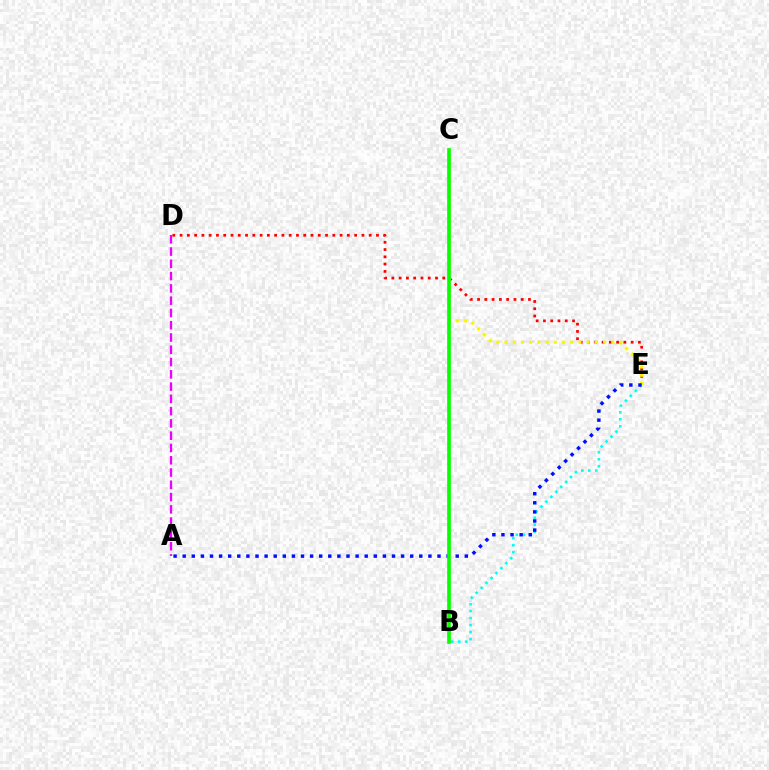{('B', 'E'): [{'color': '#00fff6', 'line_style': 'dotted', 'thickness': 1.89}], ('A', 'D'): [{'color': '#ee00ff', 'line_style': 'dashed', 'thickness': 1.67}], ('D', 'E'): [{'color': '#ff0000', 'line_style': 'dotted', 'thickness': 1.98}], ('C', 'E'): [{'color': '#fcf500', 'line_style': 'dotted', 'thickness': 2.23}], ('A', 'E'): [{'color': '#0010ff', 'line_style': 'dotted', 'thickness': 2.47}], ('B', 'C'): [{'color': '#08ff00', 'line_style': 'solid', 'thickness': 2.64}]}